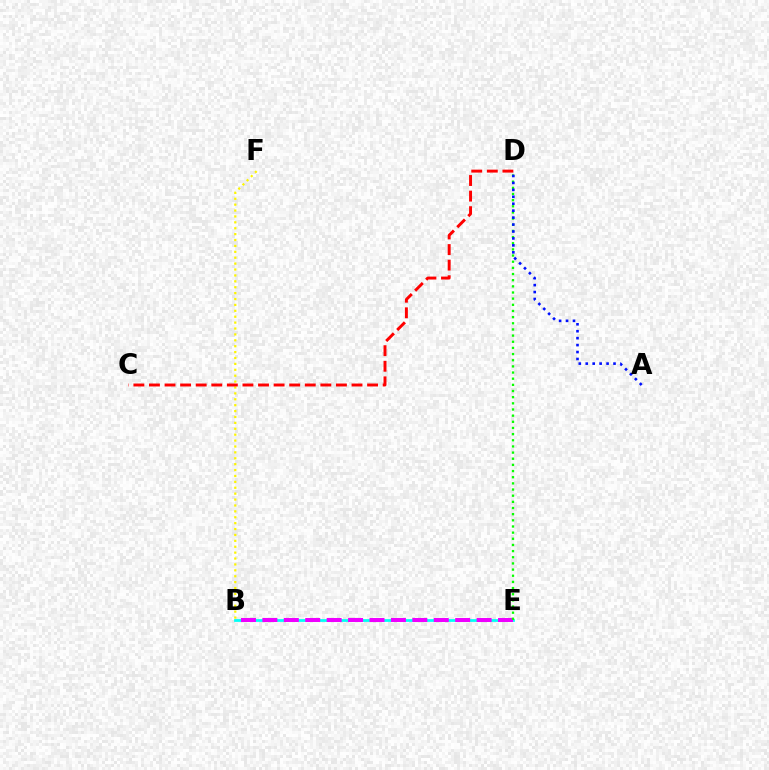{('B', 'F'): [{'color': '#fcf500', 'line_style': 'dotted', 'thickness': 1.6}], ('C', 'D'): [{'color': '#ff0000', 'line_style': 'dashed', 'thickness': 2.12}], ('B', 'E'): [{'color': '#00fff6', 'line_style': 'solid', 'thickness': 1.99}, {'color': '#ee00ff', 'line_style': 'dashed', 'thickness': 2.91}], ('D', 'E'): [{'color': '#08ff00', 'line_style': 'dotted', 'thickness': 1.67}], ('A', 'D'): [{'color': '#0010ff', 'line_style': 'dotted', 'thickness': 1.89}]}